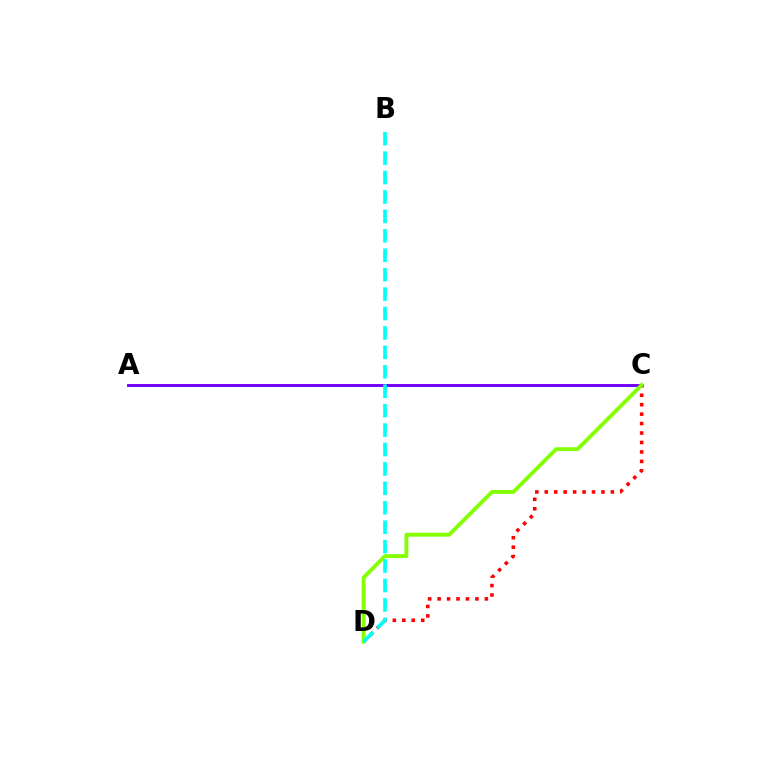{('A', 'C'): [{'color': '#7200ff', 'line_style': 'solid', 'thickness': 2.09}], ('C', 'D'): [{'color': '#ff0000', 'line_style': 'dotted', 'thickness': 2.57}, {'color': '#84ff00', 'line_style': 'solid', 'thickness': 2.78}], ('B', 'D'): [{'color': '#00fff6', 'line_style': 'dashed', 'thickness': 2.64}]}